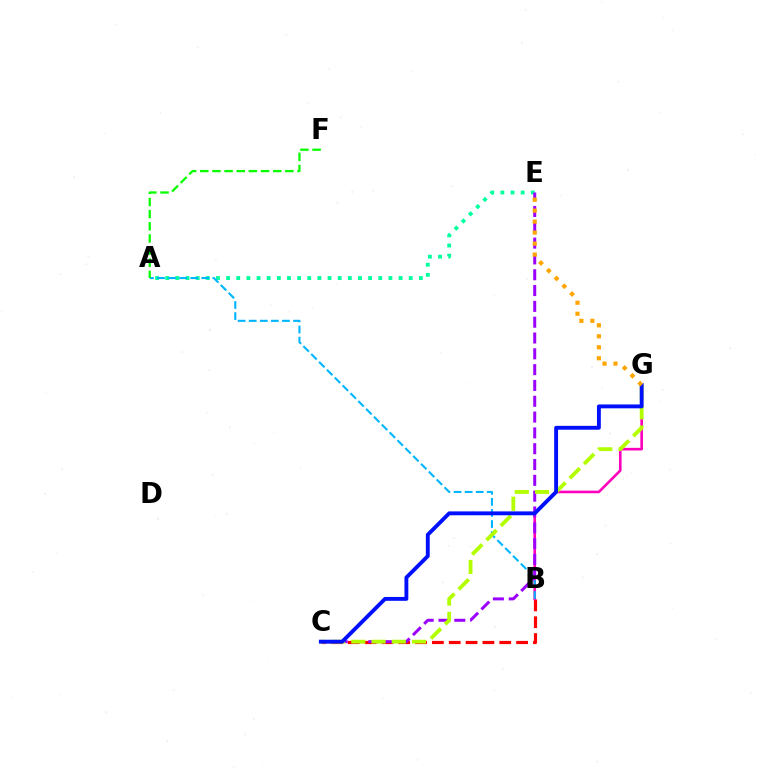{('B', 'C'): [{'color': '#ff0000', 'line_style': 'dashed', 'thickness': 2.29}], ('B', 'G'): [{'color': '#ff00bd', 'line_style': 'solid', 'thickness': 1.89}], ('A', 'E'): [{'color': '#00ff9d', 'line_style': 'dotted', 'thickness': 2.76}], ('A', 'B'): [{'color': '#00b5ff', 'line_style': 'dashed', 'thickness': 1.51}], ('C', 'E'): [{'color': '#9b00ff', 'line_style': 'dashed', 'thickness': 2.15}], ('C', 'G'): [{'color': '#b3ff00', 'line_style': 'dashed', 'thickness': 2.75}, {'color': '#0010ff', 'line_style': 'solid', 'thickness': 2.79}], ('A', 'F'): [{'color': '#08ff00', 'line_style': 'dashed', 'thickness': 1.65}], ('E', 'G'): [{'color': '#ffa500', 'line_style': 'dotted', 'thickness': 2.98}]}